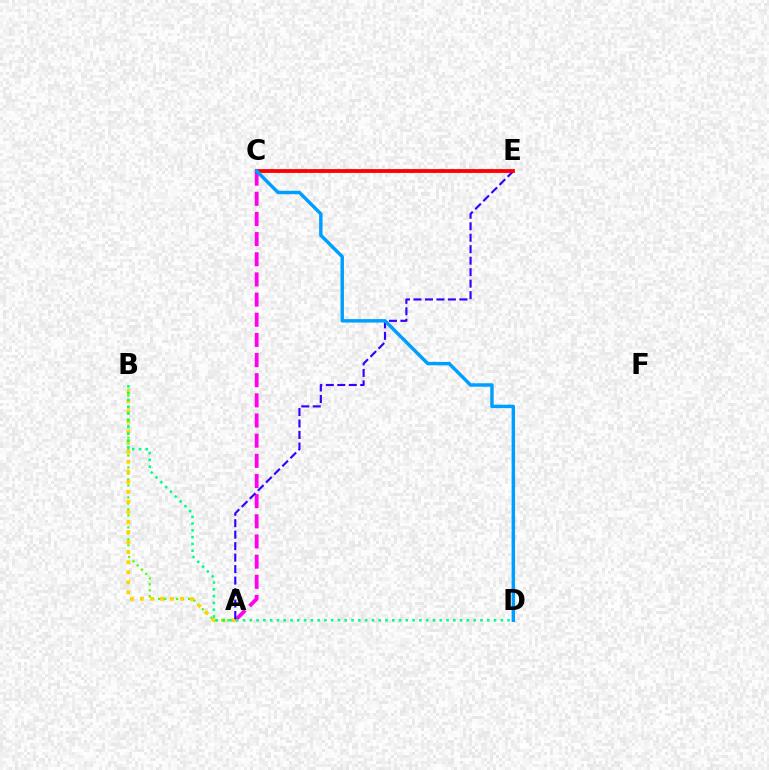{('A', 'C'): [{'color': '#ff00ed', 'line_style': 'dashed', 'thickness': 2.74}], ('A', 'B'): [{'color': '#4fff00', 'line_style': 'dotted', 'thickness': 1.63}, {'color': '#ffd500', 'line_style': 'dotted', 'thickness': 2.73}], ('A', 'E'): [{'color': '#3700ff', 'line_style': 'dashed', 'thickness': 1.56}], ('C', 'E'): [{'color': '#ff0000', 'line_style': 'solid', 'thickness': 2.75}], ('B', 'D'): [{'color': '#00ff86', 'line_style': 'dotted', 'thickness': 1.84}], ('C', 'D'): [{'color': '#009eff', 'line_style': 'solid', 'thickness': 2.48}]}